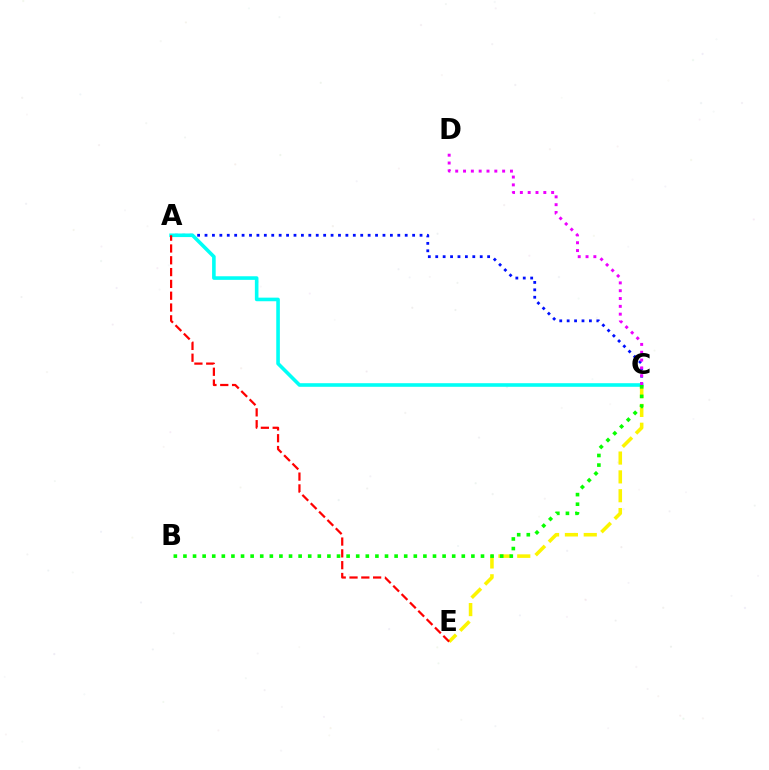{('C', 'E'): [{'color': '#fcf500', 'line_style': 'dashed', 'thickness': 2.56}], ('A', 'C'): [{'color': '#0010ff', 'line_style': 'dotted', 'thickness': 2.01}, {'color': '#00fff6', 'line_style': 'solid', 'thickness': 2.59}], ('C', 'D'): [{'color': '#ee00ff', 'line_style': 'dotted', 'thickness': 2.13}], ('B', 'C'): [{'color': '#08ff00', 'line_style': 'dotted', 'thickness': 2.61}], ('A', 'E'): [{'color': '#ff0000', 'line_style': 'dashed', 'thickness': 1.6}]}